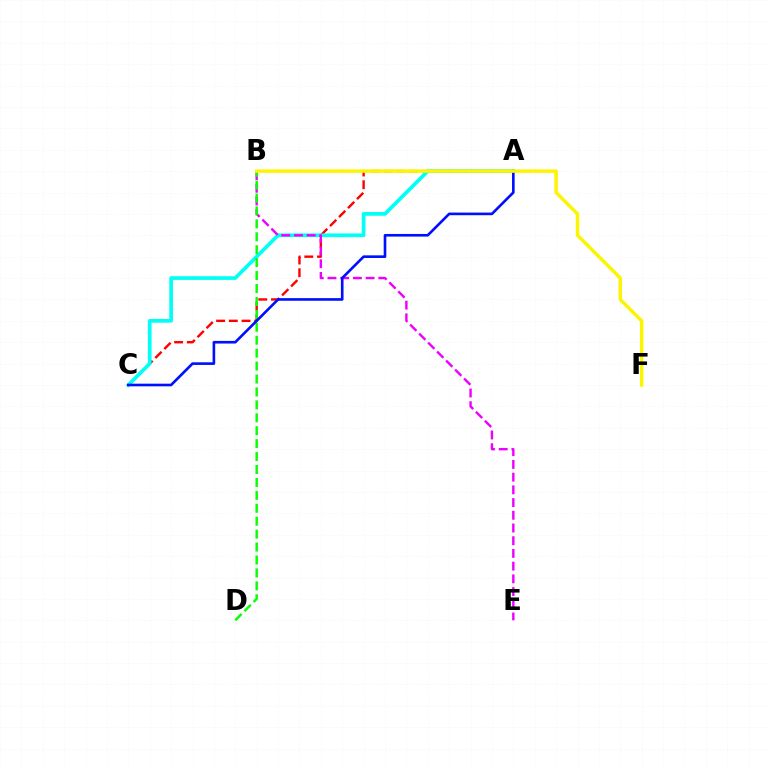{('A', 'C'): [{'color': '#ff0000', 'line_style': 'dashed', 'thickness': 1.73}, {'color': '#00fff6', 'line_style': 'solid', 'thickness': 2.66}, {'color': '#0010ff', 'line_style': 'solid', 'thickness': 1.9}], ('B', 'E'): [{'color': '#ee00ff', 'line_style': 'dashed', 'thickness': 1.73}], ('B', 'D'): [{'color': '#08ff00', 'line_style': 'dashed', 'thickness': 1.76}], ('B', 'F'): [{'color': '#fcf500', 'line_style': 'solid', 'thickness': 2.48}]}